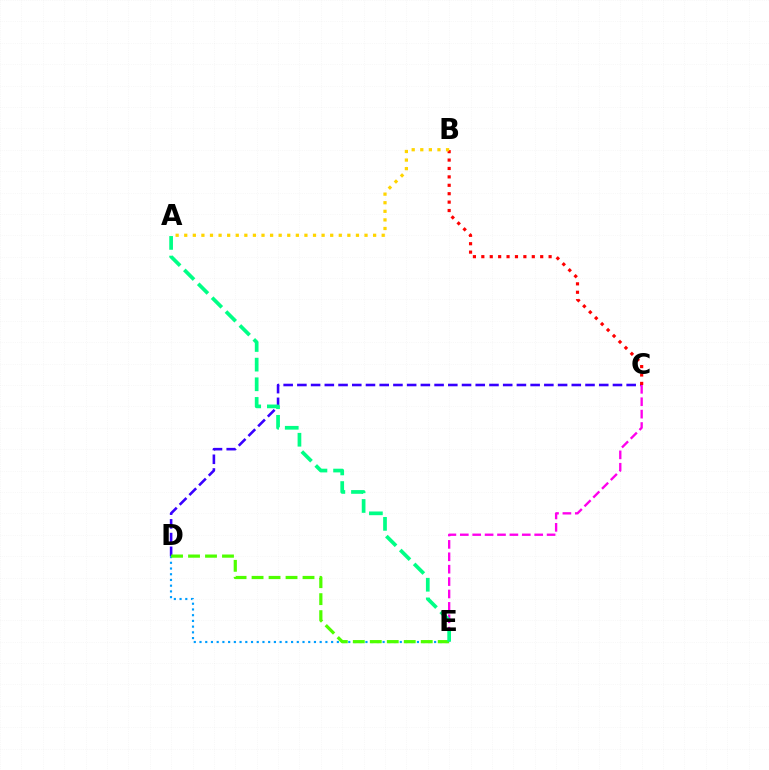{('C', 'D'): [{'color': '#3700ff', 'line_style': 'dashed', 'thickness': 1.86}], ('D', 'E'): [{'color': '#009eff', 'line_style': 'dotted', 'thickness': 1.55}, {'color': '#4fff00', 'line_style': 'dashed', 'thickness': 2.31}], ('C', 'E'): [{'color': '#ff00ed', 'line_style': 'dashed', 'thickness': 1.68}], ('B', 'C'): [{'color': '#ff0000', 'line_style': 'dotted', 'thickness': 2.28}], ('A', 'B'): [{'color': '#ffd500', 'line_style': 'dotted', 'thickness': 2.33}], ('A', 'E'): [{'color': '#00ff86', 'line_style': 'dashed', 'thickness': 2.67}]}